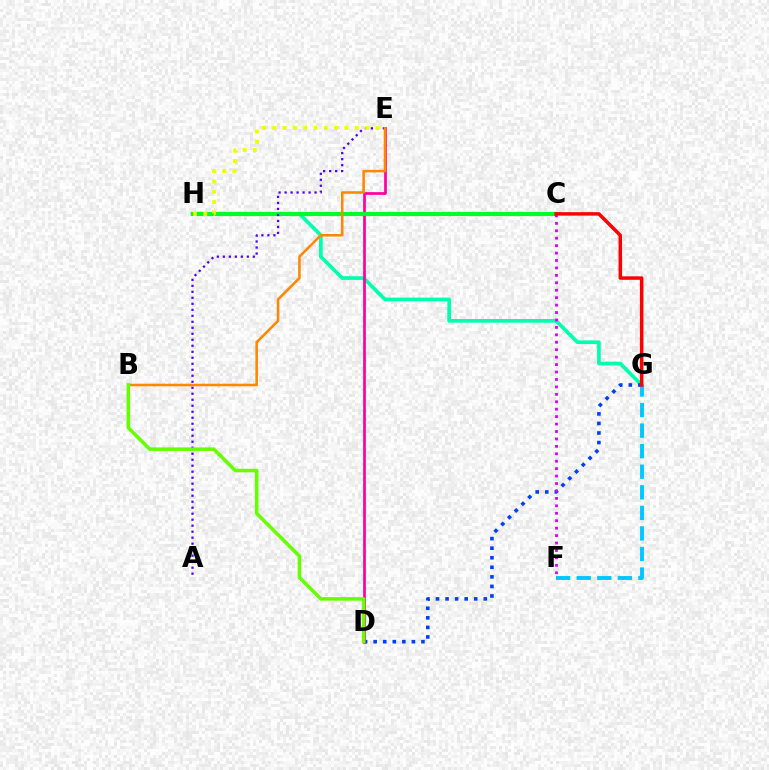{('G', 'H'): [{'color': '#00ffaf', 'line_style': 'solid', 'thickness': 2.65}], ('D', 'G'): [{'color': '#003fff', 'line_style': 'dotted', 'thickness': 2.6}], ('D', 'E'): [{'color': '#ff00a0', 'line_style': 'solid', 'thickness': 1.96}], ('F', 'G'): [{'color': '#00c7ff', 'line_style': 'dashed', 'thickness': 2.79}], ('C', 'H'): [{'color': '#00ff27', 'line_style': 'solid', 'thickness': 2.98}], ('C', 'F'): [{'color': '#d600ff', 'line_style': 'dotted', 'thickness': 2.02}], ('C', 'G'): [{'color': '#ff0000', 'line_style': 'solid', 'thickness': 2.51}], ('A', 'E'): [{'color': '#4f00ff', 'line_style': 'dotted', 'thickness': 1.63}], ('E', 'H'): [{'color': '#eeff00', 'line_style': 'dotted', 'thickness': 2.81}], ('B', 'E'): [{'color': '#ff8800', 'line_style': 'solid', 'thickness': 1.84}], ('B', 'D'): [{'color': '#66ff00', 'line_style': 'solid', 'thickness': 2.54}]}